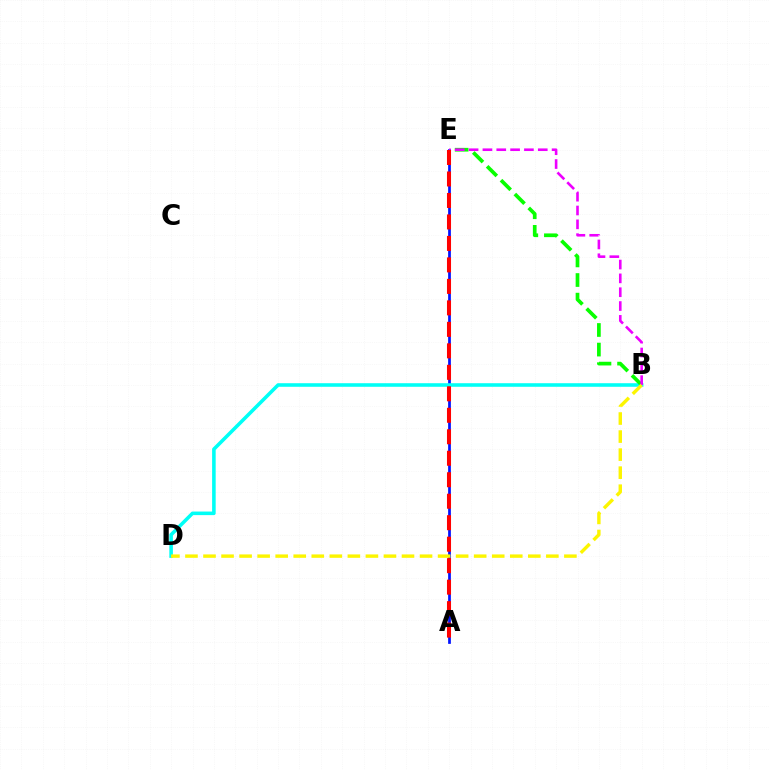{('A', 'E'): [{'color': '#0010ff', 'line_style': 'solid', 'thickness': 1.96}, {'color': '#ff0000', 'line_style': 'dashed', 'thickness': 2.92}], ('B', 'D'): [{'color': '#00fff6', 'line_style': 'solid', 'thickness': 2.57}, {'color': '#fcf500', 'line_style': 'dashed', 'thickness': 2.45}], ('B', 'E'): [{'color': '#08ff00', 'line_style': 'dashed', 'thickness': 2.66}, {'color': '#ee00ff', 'line_style': 'dashed', 'thickness': 1.88}]}